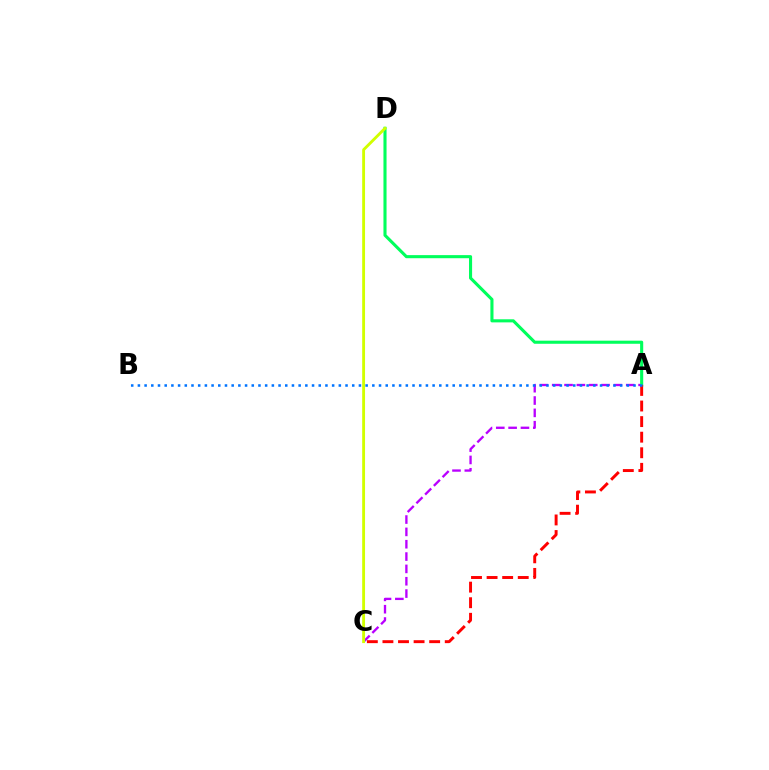{('A', 'C'): [{'color': '#b900ff', 'line_style': 'dashed', 'thickness': 1.68}, {'color': '#ff0000', 'line_style': 'dashed', 'thickness': 2.12}], ('A', 'D'): [{'color': '#00ff5c', 'line_style': 'solid', 'thickness': 2.23}], ('C', 'D'): [{'color': '#d1ff00', 'line_style': 'solid', 'thickness': 2.06}], ('A', 'B'): [{'color': '#0074ff', 'line_style': 'dotted', 'thickness': 1.82}]}